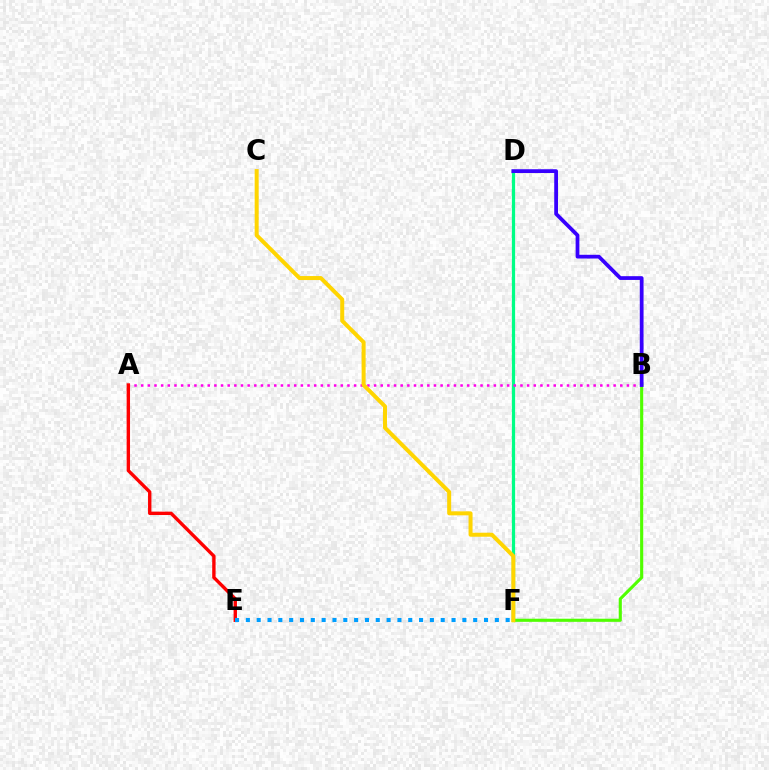{('D', 'F'): [{'color': '#00ff86', 'line_style': 'solid', 'thickness': 2.32}], ('B', 'F'): [{'color': '#4fff00', 'line_style': 'solid', 'thickness': 2.24}], ('A', 'B'): [{'color': '#ff00ed', 'line_style': 'dotted', 'thickness': 1.81}], ('A', 'E'): [{'color': '#ff0000', 'line_style': 'solid', 'thickness': 2.43}], ('E', 'F'): [{'color': '#009eff', 'line_style': 'dotted', 'thickness': 2.94}], ('B', 'D'): [{'color': '#3700ff', 'line_style': 'solid', 'thickness': 2.71}], ('C', 'F'): [{'color': '#ffd500', 'line_style': 'solid', 'thickness': 2.88}]}